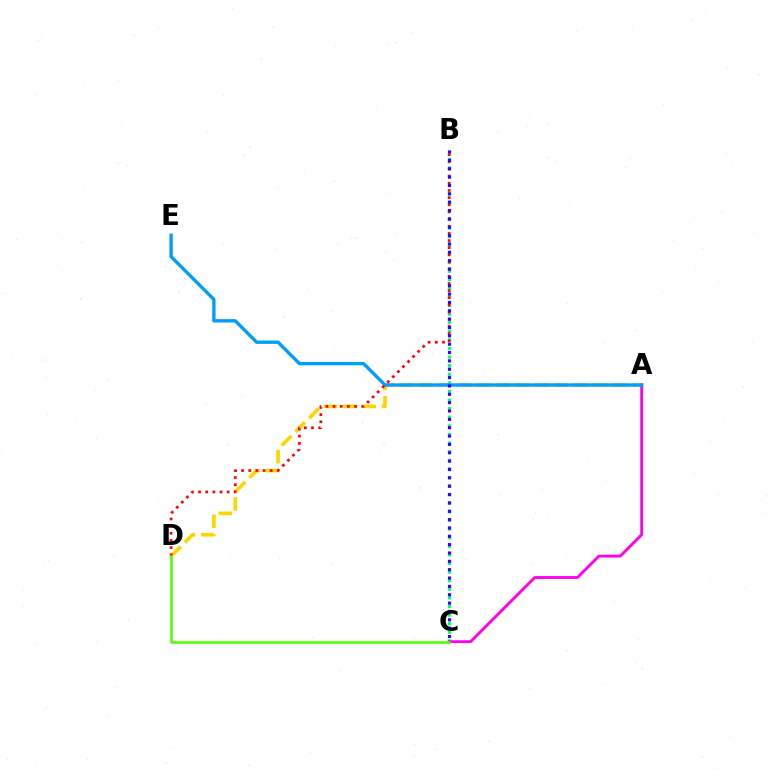{('A', 'D'): [{'color': '#ffd500', 'line_style': 'dashed', 'thickness': 2.64}], ('B', 'C'): [{'color': '#00ff86', 'line_style': 'dotted', 'thickness': 2.34}, {'color': '#3700ff', 'line_style': 'dotted', 'thickness': 2.27}], ('A', 'C'): [{'color': '#ff00ed', 'line_style': 'solid', 'thickness': 2.05}], ('A', 'E'): [{'color': '#009eff', 'line_style': 'solid', 'thickness': 2.42}], ('B', 'D'): [{'color': '#ff0000', 'line_style': 'dotted', 'thickness': 1.94}], ('C', 'D'): [{'color': '#4fff00', 'line_style': 'solid', 'thickness': 1.85}]}